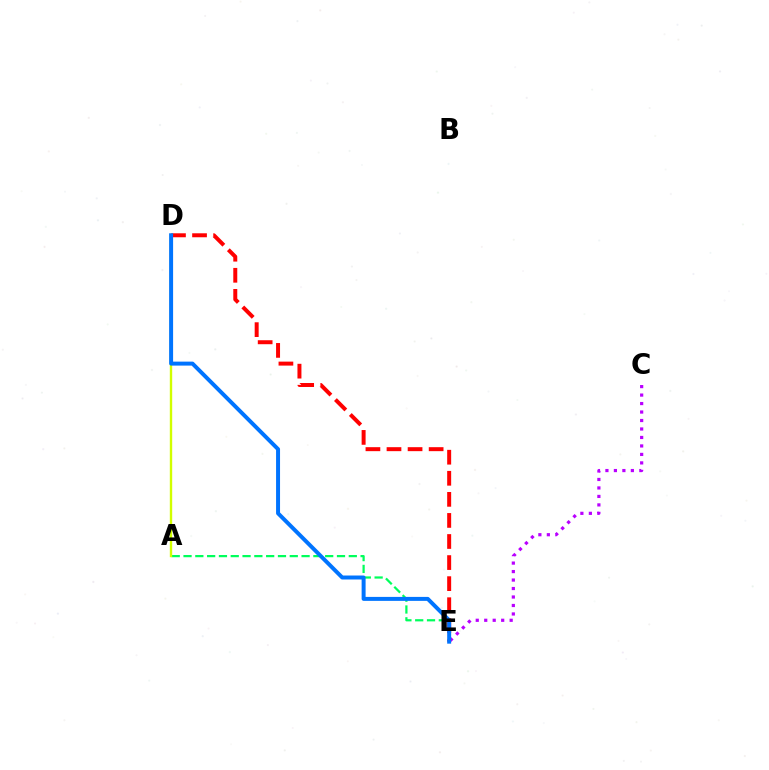{('D', 'E'): [{'color': '#ff0000', 'line_style': 'dashed', 'thickness': 2.86}, {'color': '#0074ff', 'line_style': 'solid', 'thickness': 2.86}], ('A', 'E'): [{'color': '#00ff5c', 'line_style': 'dashed', 'thickness': 1.6}], ('C', 'E'): [{'color': '#b900ff', 'line_style': 'dotted', 'thickness': 2.3}], ('A', 'D'): [{'color': '#d1ff00', 'line_style': 'solid', 'thickness': 1.72}]}